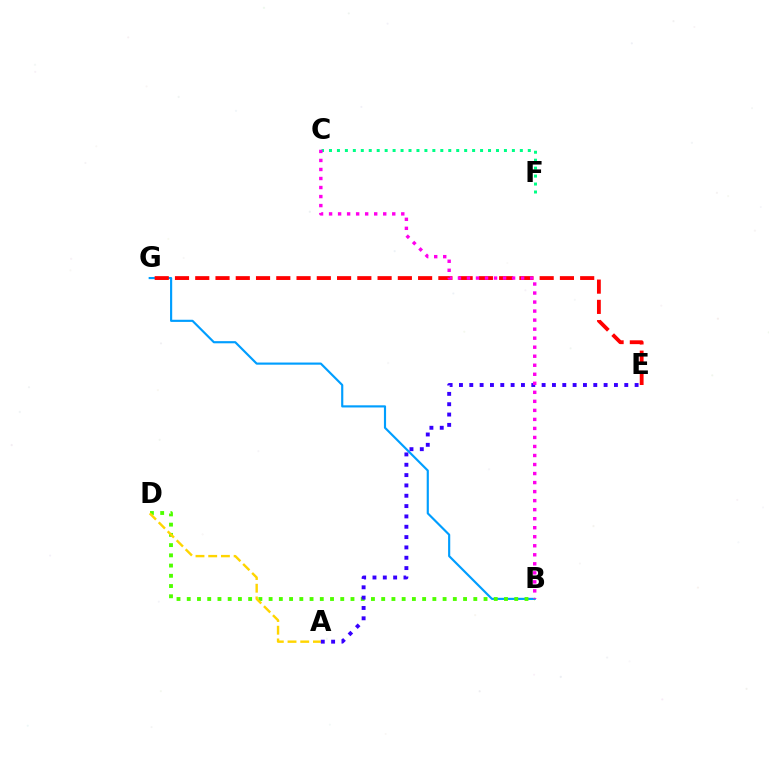{('B', 'G'): [{'color': '#009eff', 'line_style': 'solid', 'thickness': 1.55}], ('B', 'D'): [{'color': '#4fff00', 'line_style': 'dotted', 'thickness': 2.78}], ('E', 'G'): [{'color': '#ff0000', 'line_style': 'dashed', 'thickness': 2.75}], ('A', 'D'): [{'color': '#ffd500', 'line_style': 'dashed', 'thickness': 1.73}], ('C', 'F'): [{'color': '#00ff86', 'line_style': 'dotted', 'thickness': 2.16}], ('A', 'E'): [{'color': '#3700ff', 'line_style': 'dotted', 'thickness': 2.81}], ('B', 'C'): [{'color': '#ff00ed', 'line_style': 'dotted', 'thickness': 2.45}]}